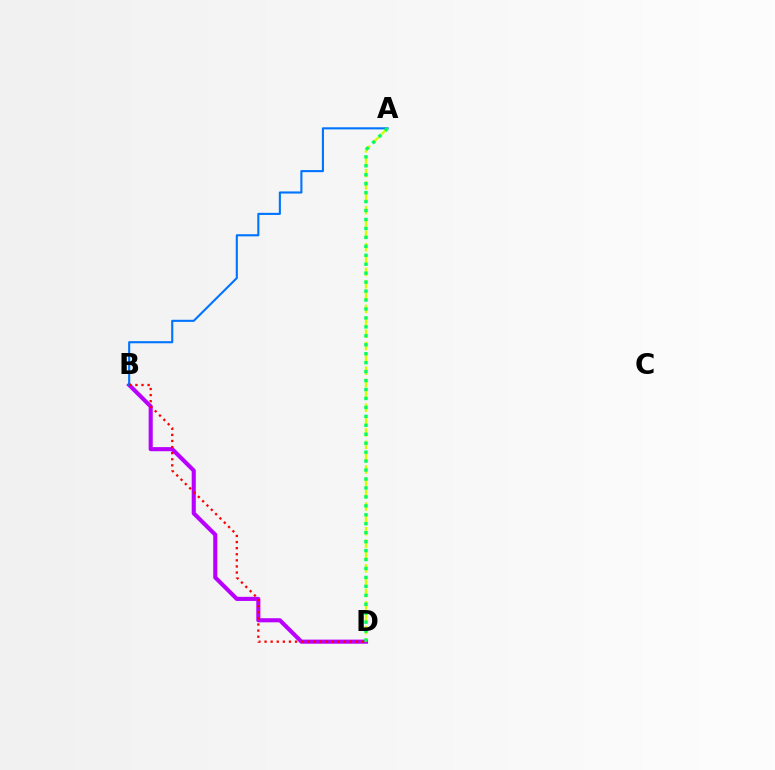{('B', 'D'): [{'color': '#b900ff', 'line_style': 'solid', 'thickness': 2.95}, {'color': '#ff0000', 'line_style': 'dotted', 'thickness': 1.66}], ('A', 'B'): [{'color': '#0074ff', 'line_style': 'solid', 'thickness': 1.52}], ('A', 'D'): [{'color': '#d1ff00', 'line_style': 'dashed', 'thickness': 1.68}, {'color': '#00ff5c', 'line_style': 'dotted', 'thickness': 2.43}]}